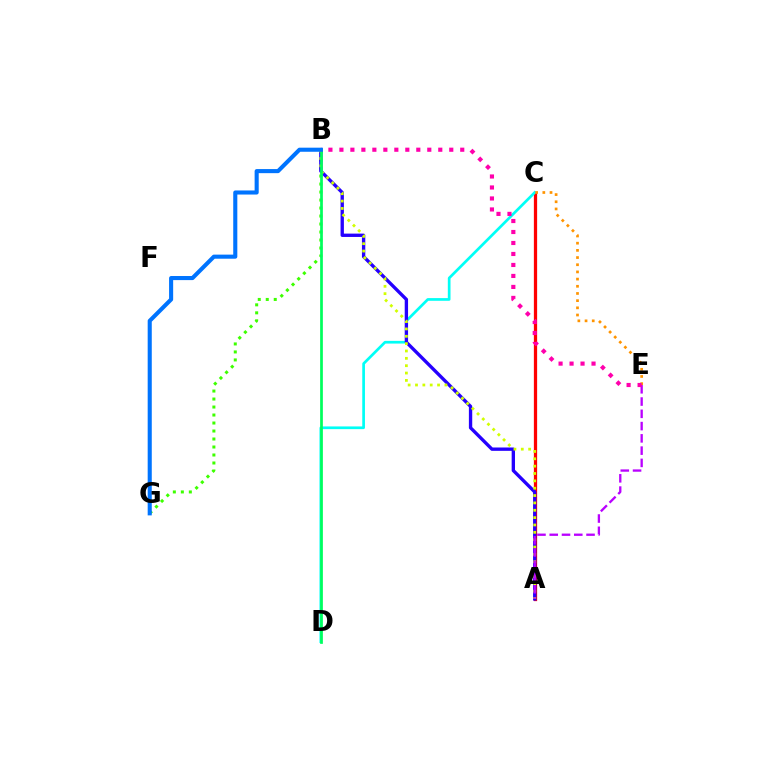{('B', 'G'): [{'color': '#3dff00', 'line_style': 'dotted', 'thickness': 2.17}, {'color': '#0074ff', 'line_style': 'solid', 'thickness': 2.94}], ('A', 'C'): [{'color': '#ff0000', 'line_style': 'solid', 'thickness': 2.35}], ('C', 'D'): [{'color': '#00fff6', 'line_style': 'solid', 'thickness': 1.94}], ('A', 'B'): [{'color': '#2500ff', 'line_style': 'solid', 'thickness': 2.41}, {'color': '#d1ff00', 'line_style': 'dotted', 'thickness': 2.0}], ('A', 'E'): [{'color': '#b900ff', 'line_style': 'dashed', 'thickness': 1.67}], ('C', 'E'): [{'color': '#ff9400', 'line_style': 'dotted', 'thickness': 1.95}], ('B', 'D'): [{'color': '#00ff5c', 'line_style': 'solid', 'thickness': 1.96}], ('B', 'E'): [{'color': '#ff00ac', 'line_style': 'dotted', 'thickness': 2.98}]}